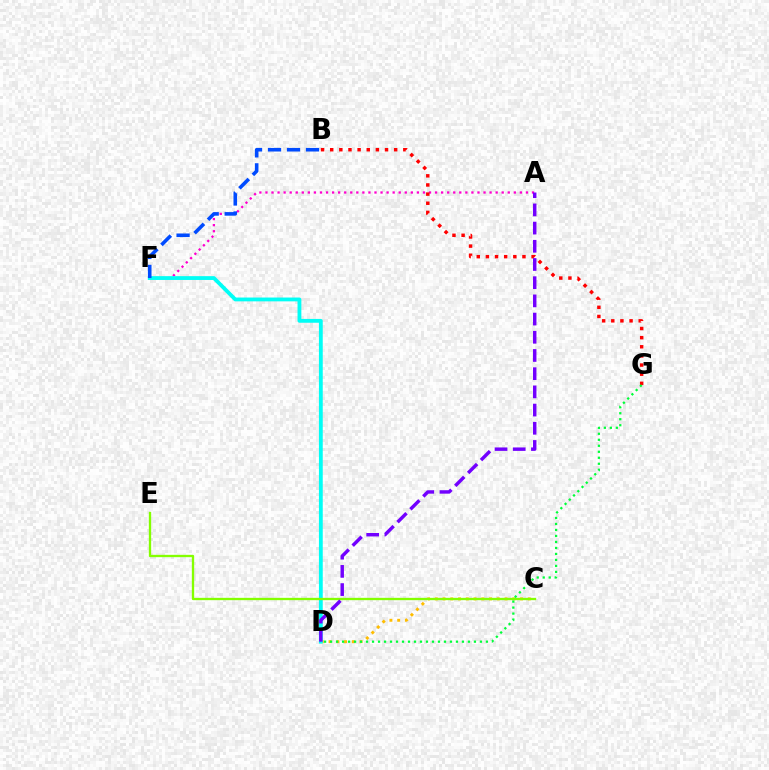{('A', 'F'): [{'color': '#ff00cf', 'line_style': 'dotted', 'thickness': 1.65}], ('B', 'G'): [{'color': '#ff0000', 'line_style': 'dotted', 'thickness': 2.48}], ('C', 'D'): [{'color': '#ffbd00', 'line_style': 'dotted', 'thickness': 2.11}], ('D', 'F'): [{'color': '#00fff6', 'line_style': 'solid', 'thickness': 2.75}], ('C', 'E'): [{'color': '#84ff00', 'line_style': 'solid', 'thickness': 1.68}], ('A', 'D'): [{'color': '#7200ff', 'line_style': 'dashed', 'thickness': 2.47}], ('B', 'F'): [{'color': '#004bff', 'line_style': 'dashed', 'thickness': 2.58}], ('D', 'G'): [{'color': '#00ff39', 'line_style': 'dotted', 'thickness': 1.63}]}